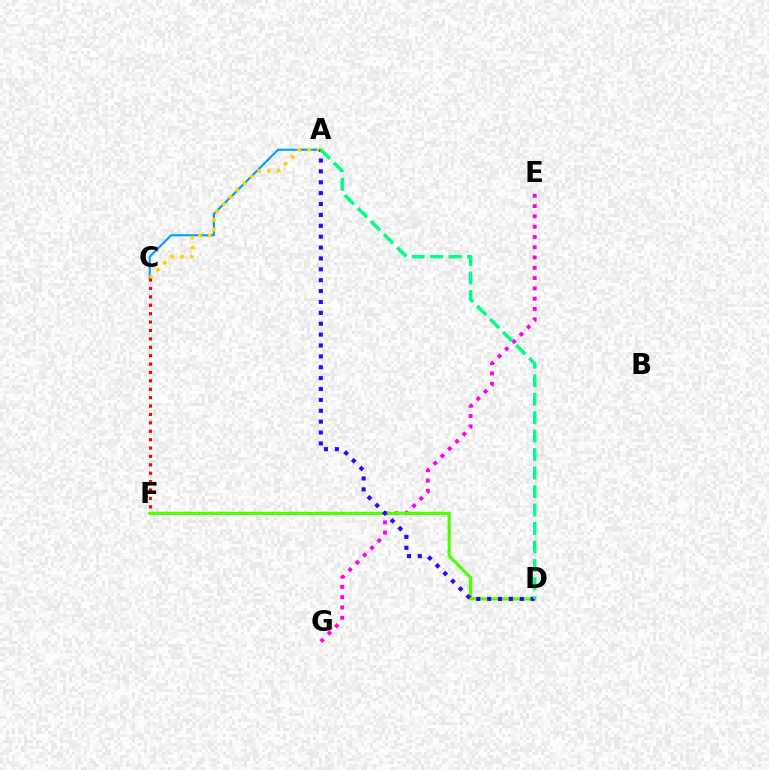{('A', 'C'): [{'color': '#009eff', 'line_style': 'solid', 'thickness': 1.52}, {'color': '#ffd500', 'line_style': 'dotted', 'thickness': 2.67}], ('C', 'F'): [{'color': '#ff0000', 'line_style': 'dotted', 'thickness': 2.28}], ('E', 'G'): [{'color': '#ff00ed', 'line_style': 'dotted', 'thickness': 2.79}], ('D', 'F'): [{'color': '#4fff00', 'line_style': 'solid', 'thickness': 2.28}], ('A', 'D'): [{'color': '#3700ff', 'line_style': 'dotted', 'thickness': 2.96}, {'color': '#00ff86', 'line_style': 'dashed', 'thickness': 2.51}]}